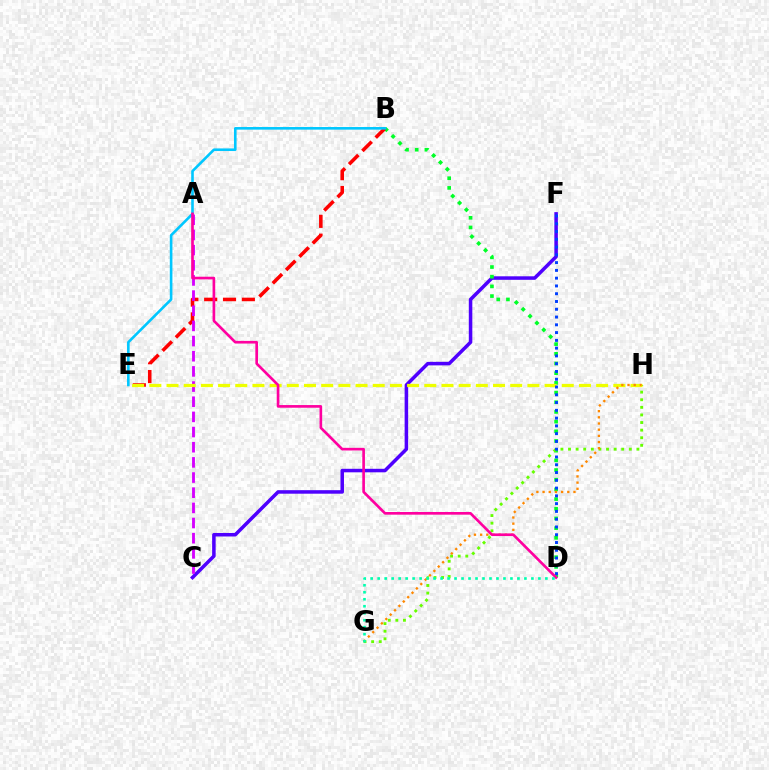{('C', 'F'): [{'color': '#4f00ff', 'line_style': 'solid', 'thickness': 2.53}], ('B', 'D'): [{'color': '#00ff27', 'line_style': 'dotted', 'thickness': 2.63}], ('G', 'H'): [{'color': '#66ff00', 'line_style': 'dotted', 'thickness': 2.06}, {'color': '#ff8800', 'line_style': 'dotted', 'thickness': 1.68}], ('B', 'E'): [{'color': '#ff0000', 'line_style': 'dashed', 'thickness': 2.56}, {'color': '#00c7ff', 'line_style': 'solid', 'thickness': 1.88}], ('A', 'C'): [{'color': '#d600ff', 'line_style': 'dashed', 'thickness': 2.06}], ('E', 'H'): [{'color': '#eeff00', 'line_style': 'dashed', 'thickness': 2.33}], ('D', 'F'): [{'color': '#003fff', 'line_style': 'dotted', 'thickness': 2.11}], ('A', 'D'): [{'color': '#ff00a0', 'line_style': 'solid', 'thickness': 1.91}], ('D', 'G'): [{'color': '#00ffaf', 'line_style': 'dotted', 'thickness': 1.9}]}